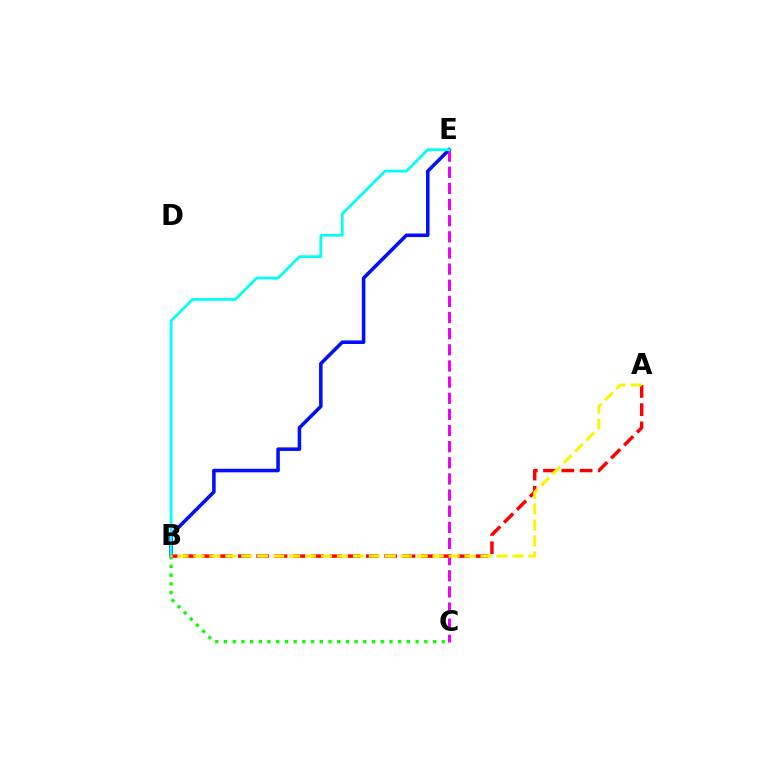{('B', 'E'): [{'color': '#0010ff', 'line_style': 'solid', 'thickness': 2.56}, {'color': '#00fff6', 'line_style': 'solid', 'thickness': 1.98}], ('C', 'E'): [{'color': '#ee00ff', 'line_style': 'dashed', 'thickness': 2.19}], ('B', 'C'): [{'color': '#08ff00', 'line_style': 'dotted', 'thickness': 2.37}], ('A', 'B'): [{'color': '#ff0000', 'line_style': 'dashed', 'thickness': 2.48}, {'color': '#fcf500', 'line_style': 'dashed', 'thickness': 2.17}]}